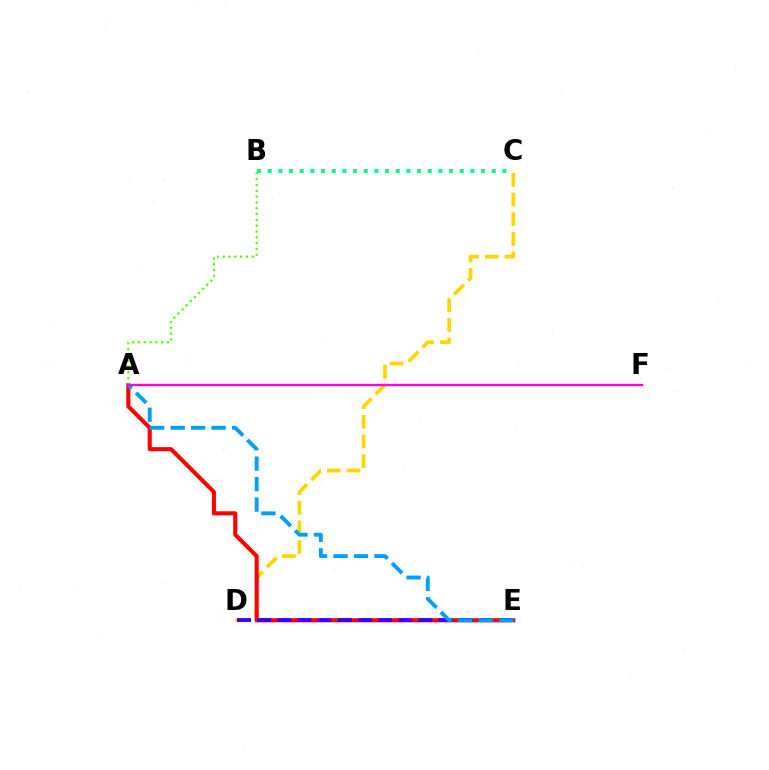{('C', 'D'): [{'color': '#ffd500', 'line_style': 'dashed', 'thickness': 2.67}], ('A', 'E'): [{'color': '#ff0000', 'line_style': 'solid', 'thickness': 2.94}, {'color': '#009eff', 'line_style': 'dashed', 'thickness': 2.78}], ('D', 'E'): [{'color': '#3700ff', 'line_style': 'dashed', 'thickness': 2.74}], ('A', 'B'): [{'color': '#4fff00', 'line_style': 'dotted', 'thickness': 1.58}], ('A', 'F'): [{'color': '#ff00ed', 'line_style': 'solid', 'thickness': 1.71}], ('B', 'C'): [{'color': '#00ff86', 'line_style': 'dotted', 'thickness': 2.9}]}